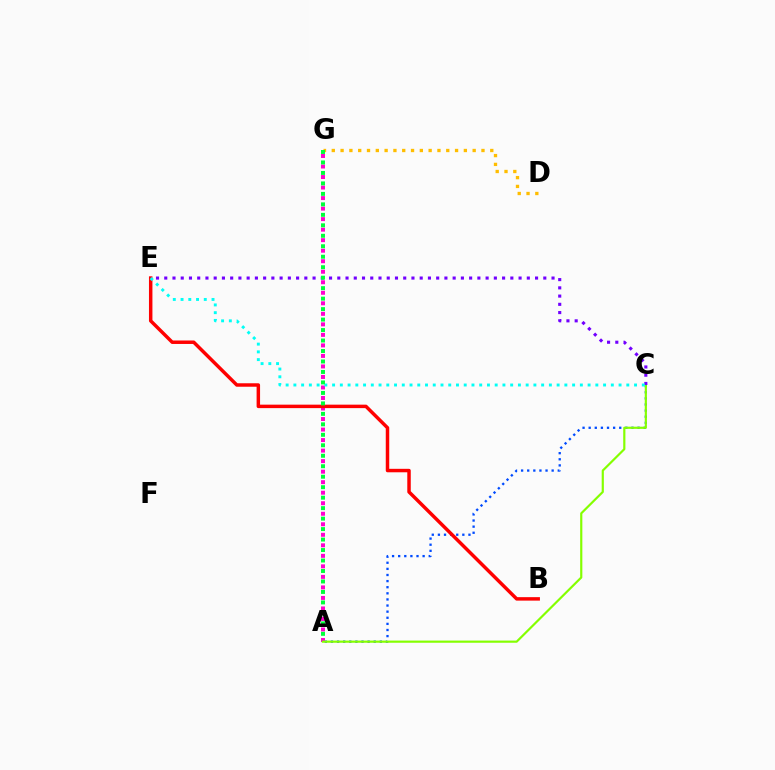{('D', 'G'): [{'color': '#ffbd00', 'line_style': 'dotted', 'thickness': 2.39}], ('A', 'C'): [{'color': '#004bff', 'line_style': 'dotted', 'thickness': 1.66}, {'color': '#84ff00', 'line_style': 'solid', 'thickness': 1.57}], ('A', 'G'): [{'color': '#ff00cf', 'line_style': 'dotted', 'thickness': 2.86}, {'color': '#00ff39', 'line_style': 'dotted', 'thickness': 2.85}], ('B', 'E'): [{'color': '#ff0000', 'line_style': 'solid', 'thickness': 2.5}], ('C', 'E'): [{'color': '#7200ff', 'line_style': 'dotted', 'thickness': 2.24}, {'color': '#00fff6', 'line_style': 'dotted', 'thickness': 2.1}]}